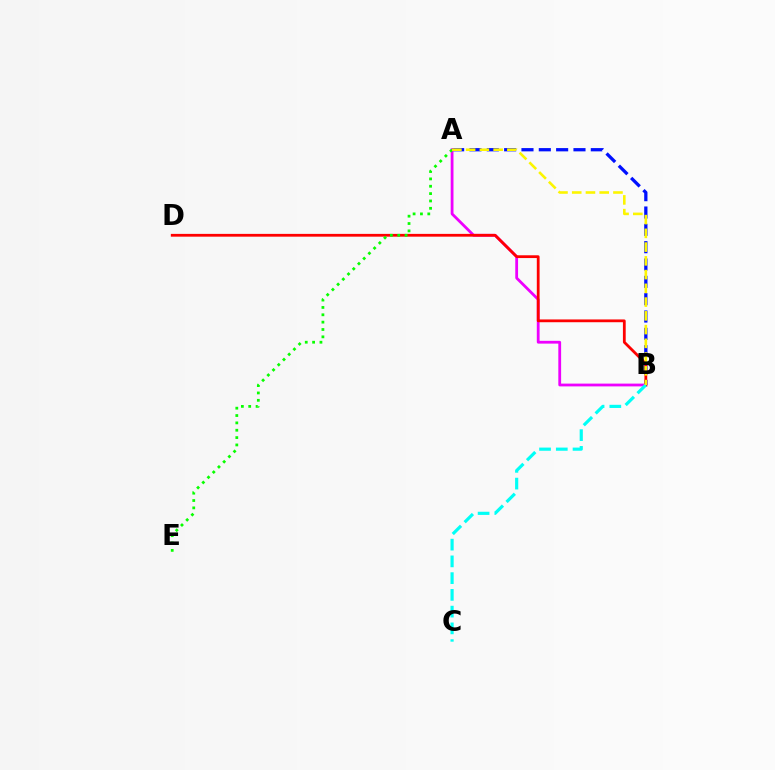{('A', 'B'): [{'color': '#0010ff', 'line_style': 'dashed', 'thickness': 2.35}, {'color': '#ee00ff', 'line_style': 'solid', 'thickness': 2.01}, {'color': '#fcf500', 'line_style': 'dashed', 'thickness': 1.87}], ('B', 'D'): [{'color': '#ff0000', 'line_style': 'solid', 'thickness': 2.0}], ('A', 'E'): [{'color': '#08ff00', 'line_style': 'dotted', 'thickness': 2.0}], ('B', 'C'): [{'color': '#00fff6', 'line_style': 'dashed', 'thickness': 2.28}]}